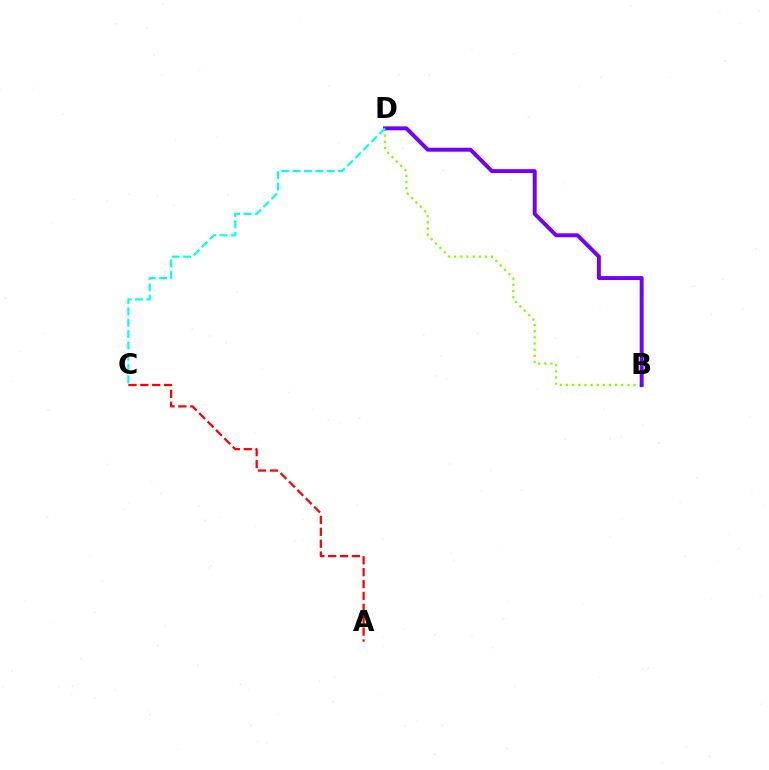{('B', 'D'): [{'color': '#84ff00', 'line_style': 'dotted', 'thickness': 1.67}, {'color': '#7200ff', 'line_style': 'solid', 'thickness': 2.84}], ('A', 'C'): [{'color': '#ff0000', 'line_style': 'dashed', 'thickness': 1.61}], ('C', 'D'): [{'color': '#00fff6', 'line_style': 'dashed', 'thickness': 1.54}]}